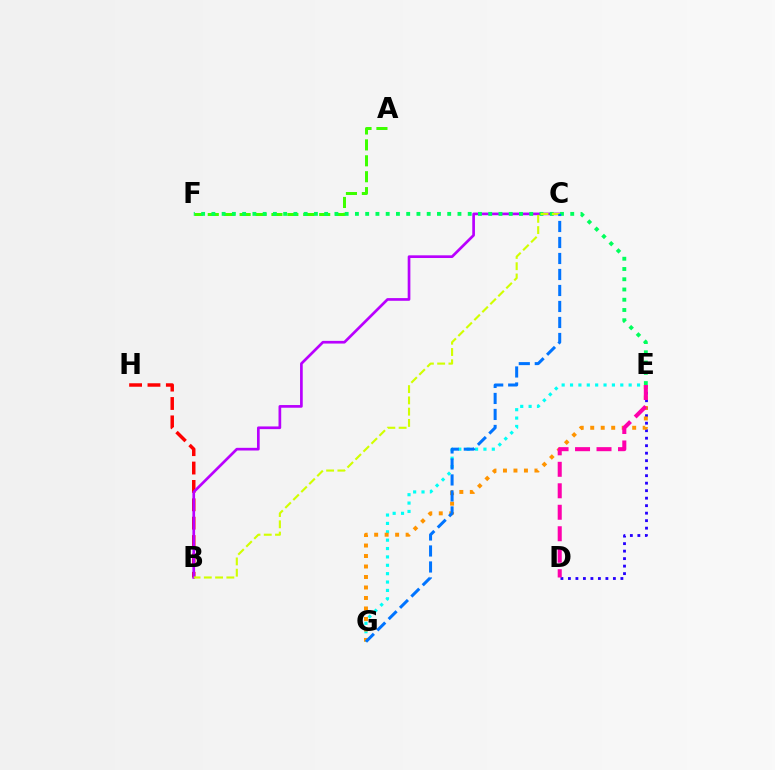{('E', 'G'): [{'color': '#00fff6', 'line_style': 'dotted', 'thickness': 2.28}, {'color': '#ff9400', 'line_style': 'dotted', 'thickness': 2.85}], ('A', 'F'): [{'color': '#3dff00', 'line_style': 'dashed', 'thickness': 2.16}], ('B', 'H'): [{'color': '#ff0000', 'line_style': 'dashed', 'thickness': 2.5}], ('B', 'C'): [{'color': '#b900ff', 'line_style': 'solid', 'thickness': 1.94}, {'color': '#d1ff00', 'line_style': 'dashed', 'thickness': 1.53}], ('E', 'F'): [{'color': '#00ff5c', 'line_style': 'dotted', 'thickness': 2.79}], ('D', 'E'): [{'color': '#2500ff', 'line_style': 'dotted', 'thickness': 2.04}, {'color': '#ff00ac', 'line_style': 'dashed', 'thickness': 2.92}], ('C', 'G'): [{'color': '#0074ff', 'line_style': 'dashed', 'thickness': 2.17}]}